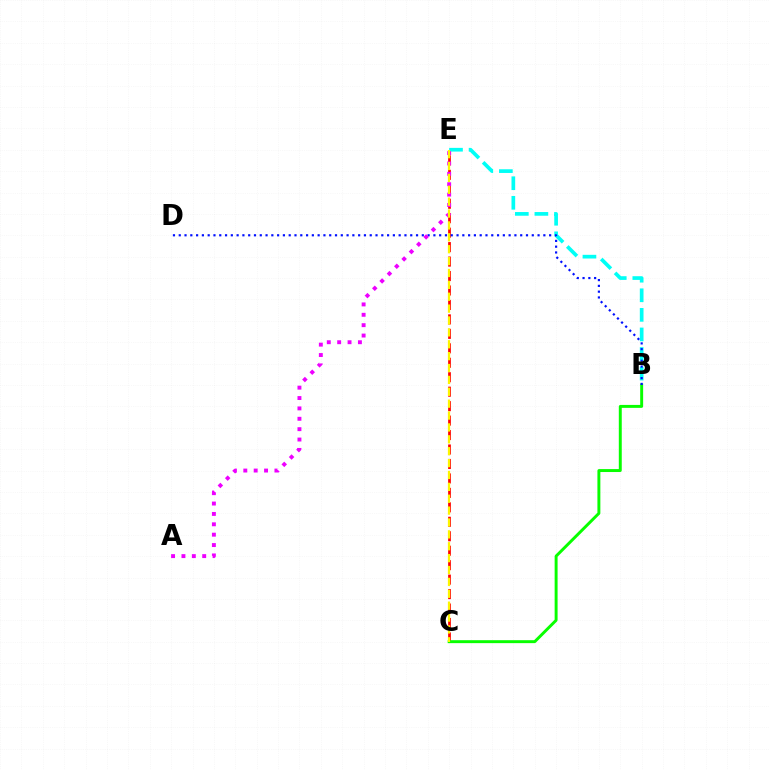{('C', 'E'): [{'color': '#ff0000', 'line_style': 'dashed', 'thickness': 1.96}, {'color': '#fcf500', 'line_style': 'dashed', 'thickness': 1.61}], ('B', 'C'): [{'color': '#08ff00', 'line_style': 'solid', 'thickness': 2.12}], ('B', 'E'): [{'color': '#00fff6', 'line_style': 'dashed', 'thickness': 2.66}], ('B', 'D'): [{'color': '#0010ff', 'line_style': 'dotted', 'thickness': 1.57}], ('A', 'E'): [{'color': '#ee00ff', 'line_style': 'dotted', 'thickness': 2.82}]}